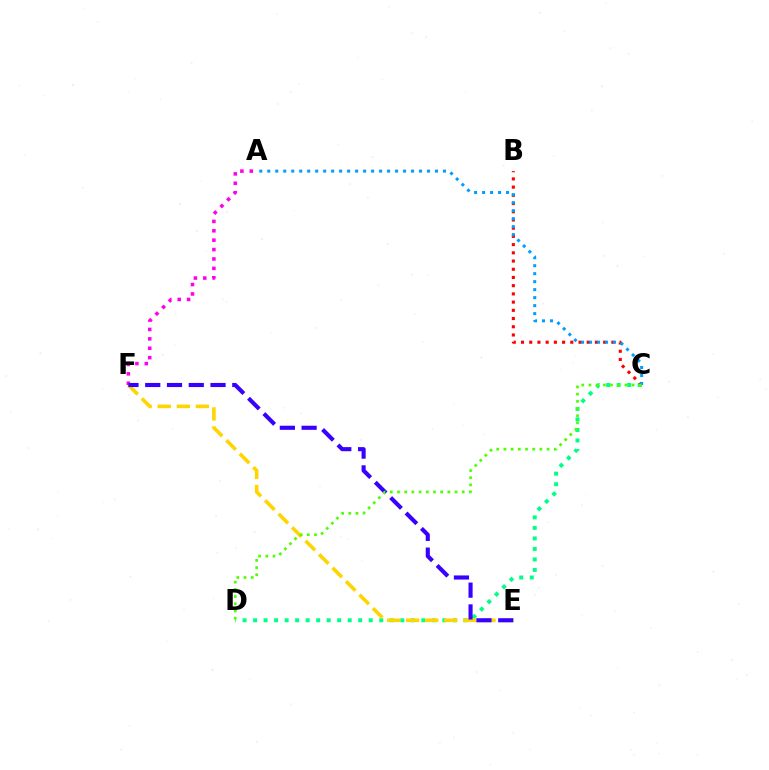{('C', 'D'): [{'color': '#00ff86', 'line_style': 'dotted', 'thickness': 2.86}, {'color': '#4fff00', 'line_style': 'dotted', 'thickness': 1.95}], ('B', 'C'): [{'color': '#ff0000', 'line_style': 'dotted', 'thickness': 2.23}], ('A', 'C'): [{'color': '#009eff', 'line_style': 'dotted', 'thickness': 2.17}], ('A', 'F'): [{'color': '#ff00ed', 'line_style': 'dotted', 'thickness': 2.55}], ('E', 'F'): [{'color': '#ffd500', 'line_style': 'dashed', 'thickness': 2.59}, {'color': '#3700ff', 'line_style': 'dashed', 'thickness': 2.96}]}